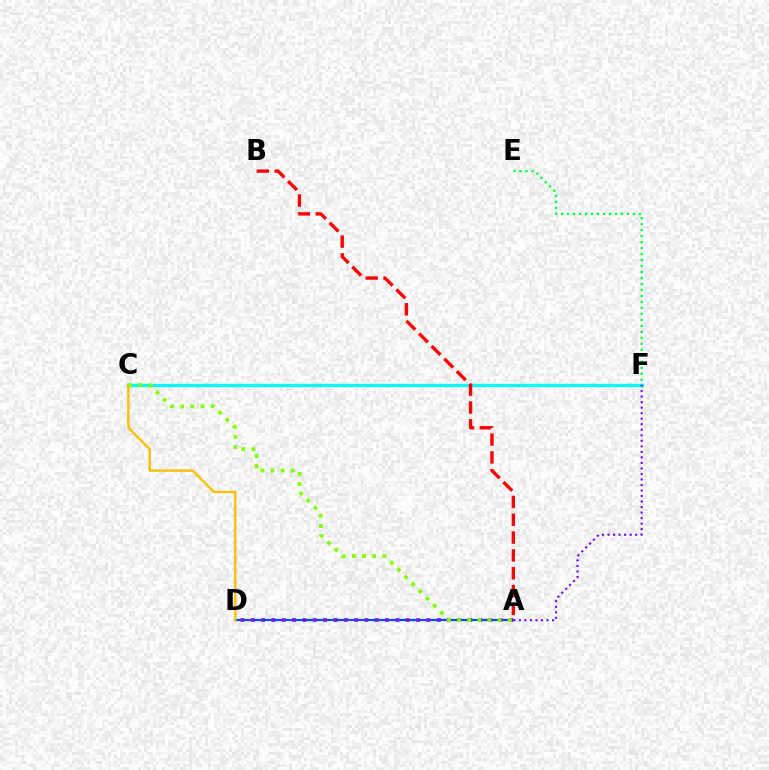{('C', 'F'): [{'color': '#00fff6', 'line_style': 'solid', 'thickness': 2.4}], ('E', 'F'): [{'color': '#00ff39', 'line_style': 'dotted', 'thickness': 1.63}], ('A', 'D'): [{'color': '#ff00cf', 'line_style': 'dotted', 'thickness': 2.81}, {'color': '#004bff', 'line_style': 'solid', 'thickness': 1.57}], ('A', 'B'): [{'color': '#ff0000', 'line_style': 'dashed', 'thickness': 2.42}], ('C', 'D'): [{'color': '#ffbd00', 'line_style': 'solid', 'thickness': 1.67}], ('A', 'F'): [{'color': '#7200ff', 'line_style': 'dotted', 'thickness': 1.5}], ('A', 'C'): [{'color': '#84ff00', 'line_style': 'dotted', 'thickness': 2.75}]}